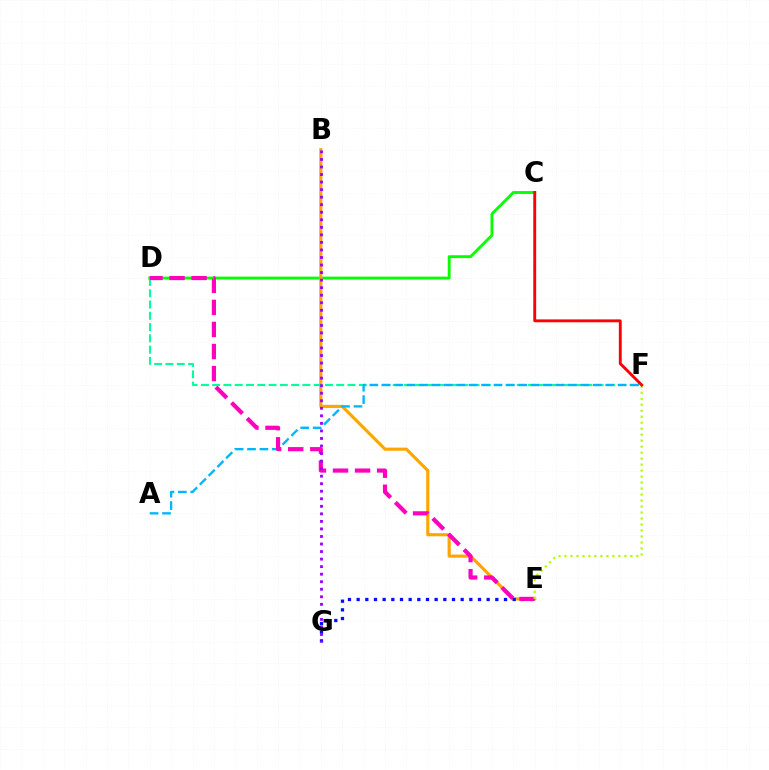{('C', 'D'): [{'color': '#08ff00', 'line_style': 'solid', 'thickness': 2.07}], ('B', 'E'): [{'color': '#ffa500', 'line_style': 'solid', 'thickness': 2.26}], ('D', 'F'): [{'color': '#00ff9d', 'line_style': 'dashed', 'thickness': 1.53}], ('E', 'G'): [{'color': '#0010ff', 'line_style': 'dotted', 'thickness': 2.36}], ('A', 'F'): [{'color': '#00b5ff', 'line_style': 'dashed', 'thickness': 1.69}], ('D', 'E'): [{'color': '#ff00bd', 'line_style': 'dashed', 'thickness': 3.0}], ('B', 'G'): [{'color': '#9b00ff', 'line_style': 'dotted', 'thickness': 2.05}], ('E', 'F'): [{'color': '#b3ff00', 'line_style': 'dotted', 'thickness': 1.63}], ('C', 'F'): [{'color': '#ff0000', 'line_style': 'solid', 'thickness': 2.07}]}